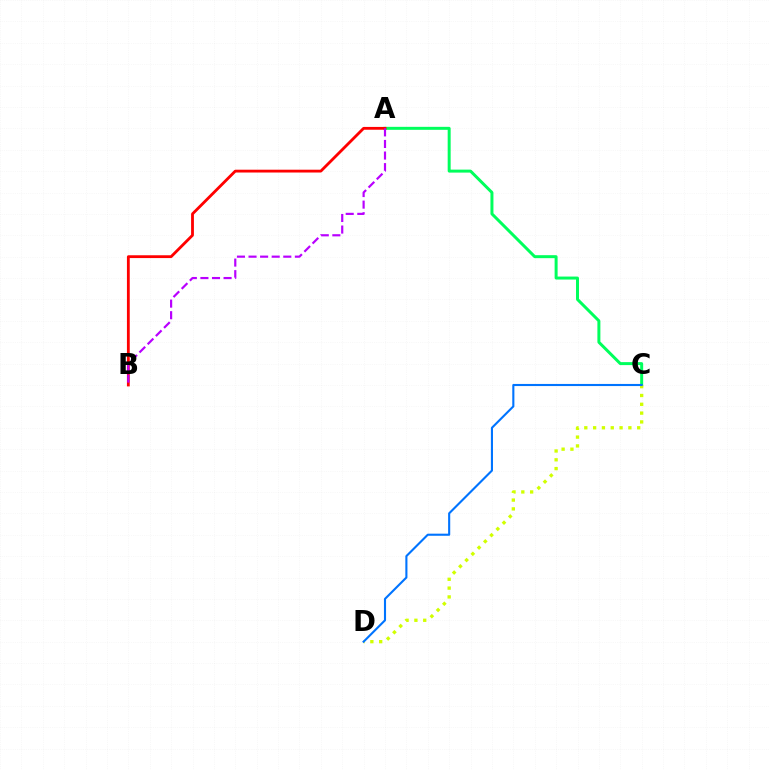{('A', 'C'): [{'color': '#00ff5c', 'line_style': 'solid', 'thickness': 2.15}], ('A', 'B'): [{'color': '#ff0000', 'line_style': 'solid', 'thickness': 2.03}, {'color': '#b900ff', 'line_style': 'dashed', 'thickness': 1.57}], ('C', 'D'): [{'color': '#d1ff00', 'line_style': 'dotted', 'thickness': 2.4}, {'color': '#0074ff', 'line_style': 'solid', 'thickness': 1.52}]}